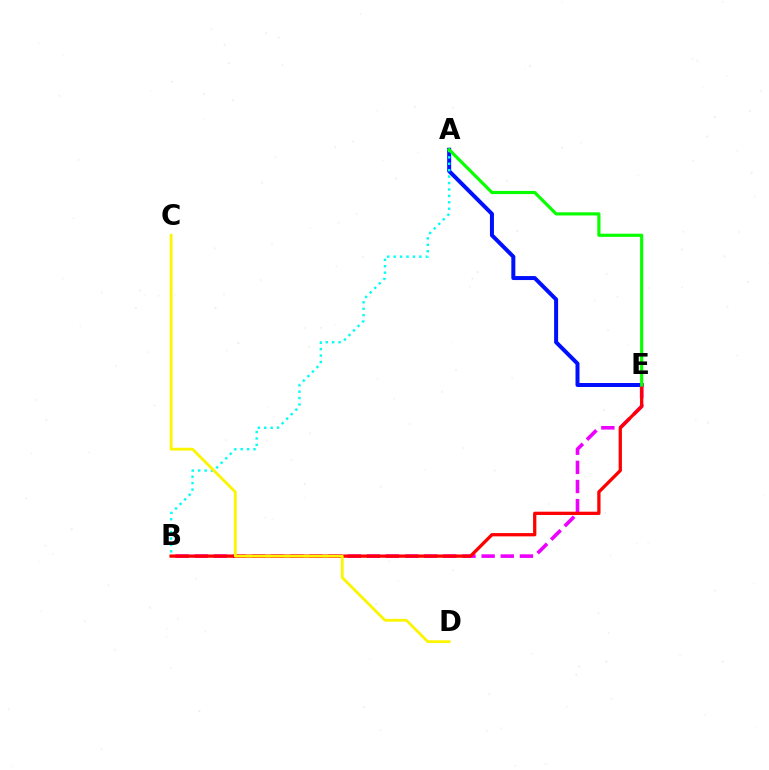{('A', 'E'): [{'color': '#0010ff', 'line_style': 'solid', 'thickness': 2.87}, {'color': '#08ff00', 'line_style': 'solid', 'thickness': 2.29}], ('B', 'E'): [{'color': '#ee00ff', 'line_style': 'dashed', 'thickness': 2.6}, {'color': '#ff0000', 'line_style': 'solid', 'thickness': 2.36}], ('A', 'B'): [{'color': '#00fff6', 'line_style': 'dotted', 'thickness': 1.74}], ('C', 'D'): [{'color': '#fcf500', 'line_style': 'solid', 'thickness': 2.01}]}